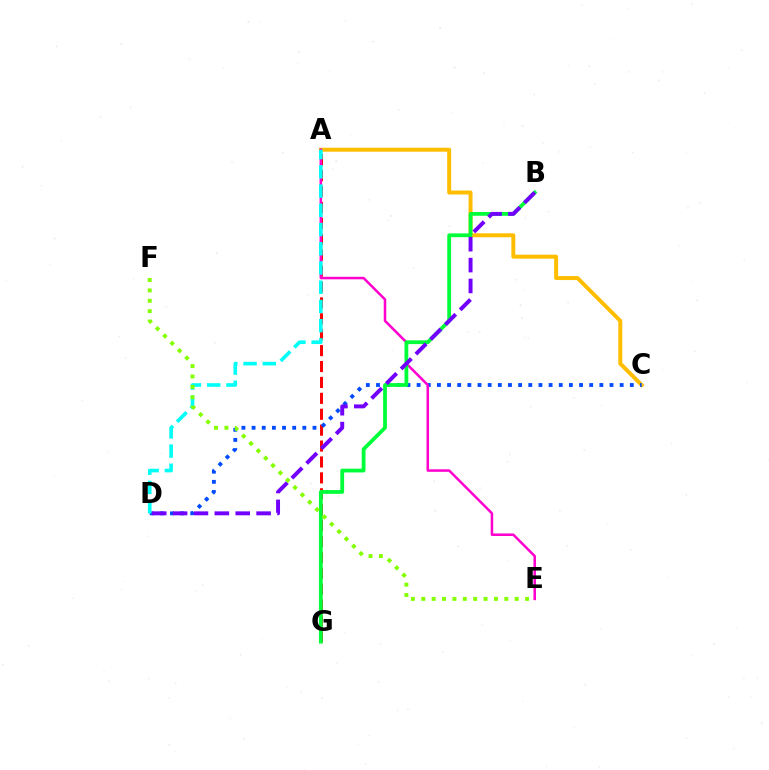{('A', 'C'): [{'color': '#ffbd00', 'line_style': 'solid', 'thickness': 2.85}], ('A', 'G'): [{'color': '#ff0000', 'line_style': 'dashed', 'thickness': 2.16}], ('C', 'D'): [{'color': '#004bff', 'line_style': 'dotted', 'thickness': 2.76}], ('A', 'E'): [{'color': '#ff00cf', 'line_style': 'solid', 'thickness': 1.82}], ('B', 'G'): [{'color': '#00ff39', 'line_style': 'solid', 'thickness': 2.72}], ('A', 'D'): [{'color': '#00fff6', 'line_style': 'dashed', 'thickness': 2.61}], ('B', 'D'): [{'color': '#7200ff', 'line_style': 'dashed', 'thickness': 2.84}], ('E', 'F'): [{'color': '#84ff00', 'line_style': 'dotted', 'thickness': 2.82}]}